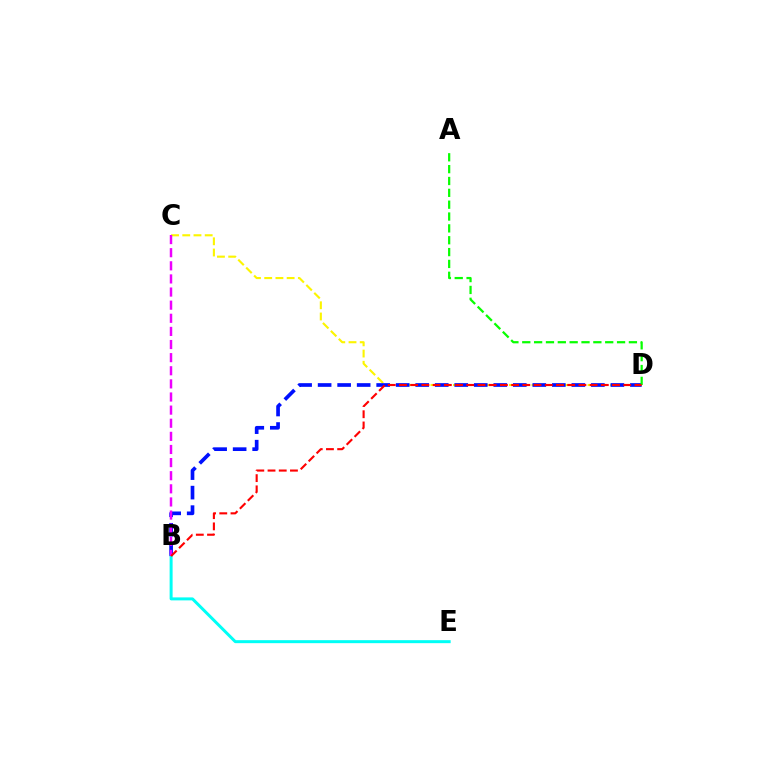{('C', 'D'): [{'color': '#fcf500', 'line_style': 'dashed', 'thickness': 1.52}], ('B', 'D'): [{'color': '#0010ff', 'line_style': 'dashed', 'thickness': 2.65}, {'color': '#ff0000', 'line_style': 'dashed', 'thickness': 1.52}], ('B', 'E'): [{'color': '#00fff6', 'line_style': 'solid', 'thickness': 2.15}], ('A', 'D'): [{'color': '#08ff00', 'line_style': 'dashed', 'thickness': 1.61}], ('B', 'C'): [{'color': '#ee00ff', 'line_style': 'dashed', 'thickness': 1.78}]}